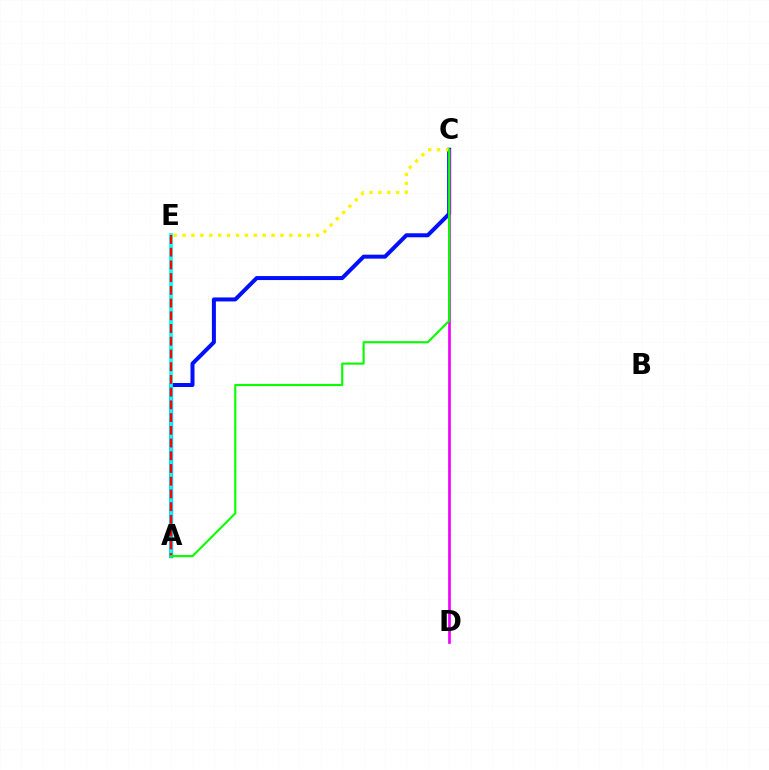{('A', 'C'): [{'color': '#0010ff', 'line_style': 'solid', 'thickness': 2.88}, {'color': '#08ff00', 'line_style': 'solid', 'thickness': 1.54}], ('C', 'D'): [{'color': '#ee00ff', 'line_style': 'solid', 'thickness': 1.93}], ('A', 'E'): [{'color': '#00fff6', 'line_style': 'solid', 'thickness': 2.66}, {'color': '#ff0000', 'line_style': 'dashed', 'thickness': 1.73}], ('C', 'E'): [{'color': '#fcf500', 'line_style': 'dotted', 'thickness': 2.42}]}